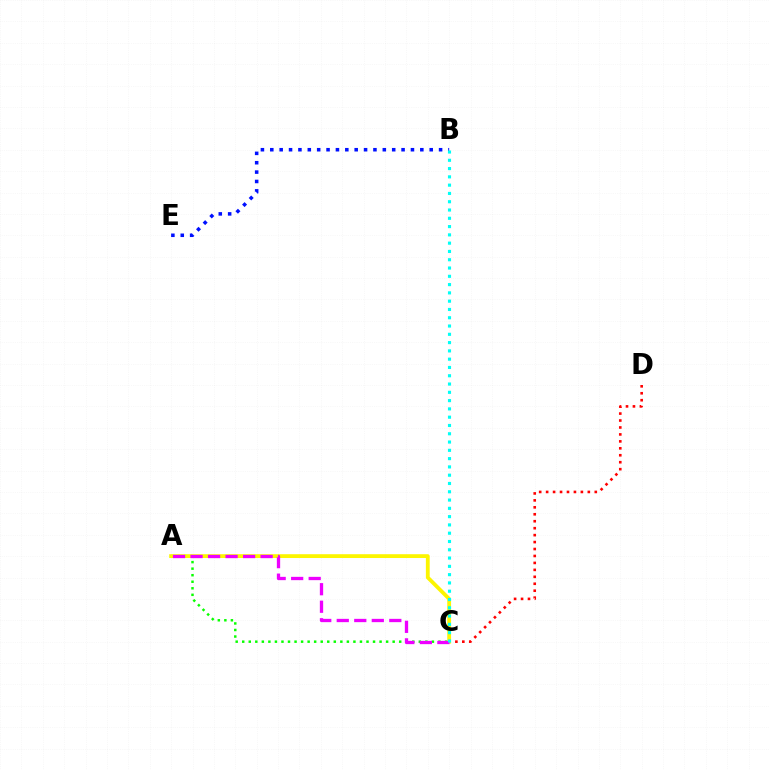{('A', 'C'): [{'color': '#08ff00', 'line_style': 'dotted', 'thickness': 1.78}, {'color': '#fcf500', 'line_style': 'solid', 'thickness': 2.74}, {'color': '#ee00ff', 'line_style': 'dashed', 'thickness': 2.38}], ('C', 'D'): [{'color': '#ff0000', 'line_style': 'dotted', 'thickness': 1.89}], ('B', 'E'): [{'color': '#0010ff', 'line_style': 'dotted', 'thickness': 2.55}], ('B', 'C'): [{'color': '#00fff6', 'line_style': 'dotted', 'thickness': 2.25}]}